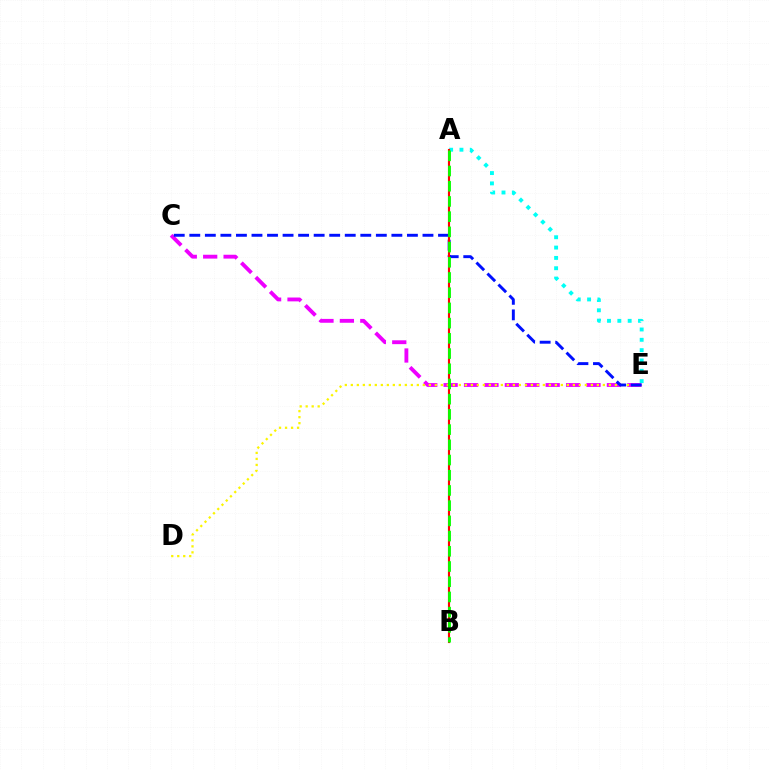{('C', 'E'): [{'color': '#ee00ff', 'line_style': 'dashed', 'thickness': 2.77}, {'color': '#0010ff', 'line_style': 'dashed', 'thickness': 2.11}], ('A', 'E'): [{'color': '#00fff6', 'line_style': 'dotted', 'thickness': 2.81}], ('D', 'E'): [{'color': '#fcf500', 'line_style': 'dotted', 'thickness': 1.63}], ('A', 'B'): [{'color': '#ff0000', 'line_style': 'solid', 'thickness': 1.53}, {'color': '#08ff00', 'line_style': 'dashed', 'thickness': 2.07}]}